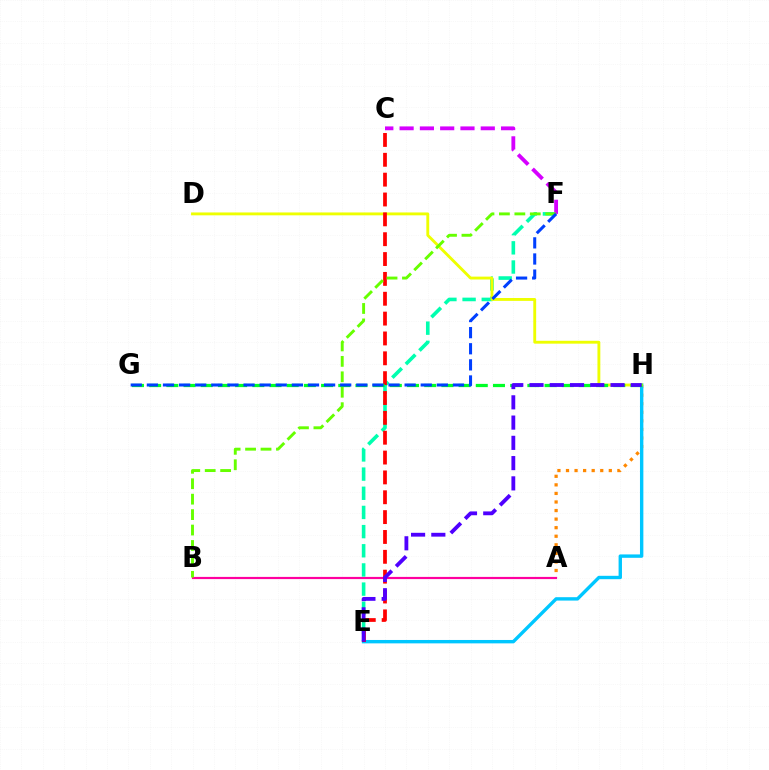{('A', 'H'): [{'color': '#ff8800', 'line_style': 'dotted', 'thickness': 2.33}], ('A', 'B'): [{'color': '#ff00a0', 'line_style': 'solid', 'thickness': 1.57}], ('E', 'H'): [{'color': '#00c7ff', 'line_style': 'solid', 'thickness': 2.44}, {'color': '#4f00ff', 'line_style': 'dashed', 'thickness': 2.75}], ('E', 'F'): [{'color': '#00ffaf', 'line_style': 'dashed', 'thickness': 2.6}], ('D', 'H'): [{'color': '#eeff00', 'line_style': 'solid', 'thickness': 2.07}], ('C', 'F'): [{'color': '#d600ff', 'line_style': 'dashed', 'thickness': 2.76}], ('C', 'E'): [{'color': '#ff0000', 'line_style': 'dashed', 'thickness': 2.7}], ('G', 'H'): [{'color': '#00ff27', 'line_style': 'dashed', 'thickness': 2.34}], ('B', 'F'): [{'color': '#66ff00', 'line_style': 'dashed', 'thickness': 2.1}], ('F', 'G'): [{'color': '#003fff', 'line_style': 'dashed', 'thickness': 2.19}]}